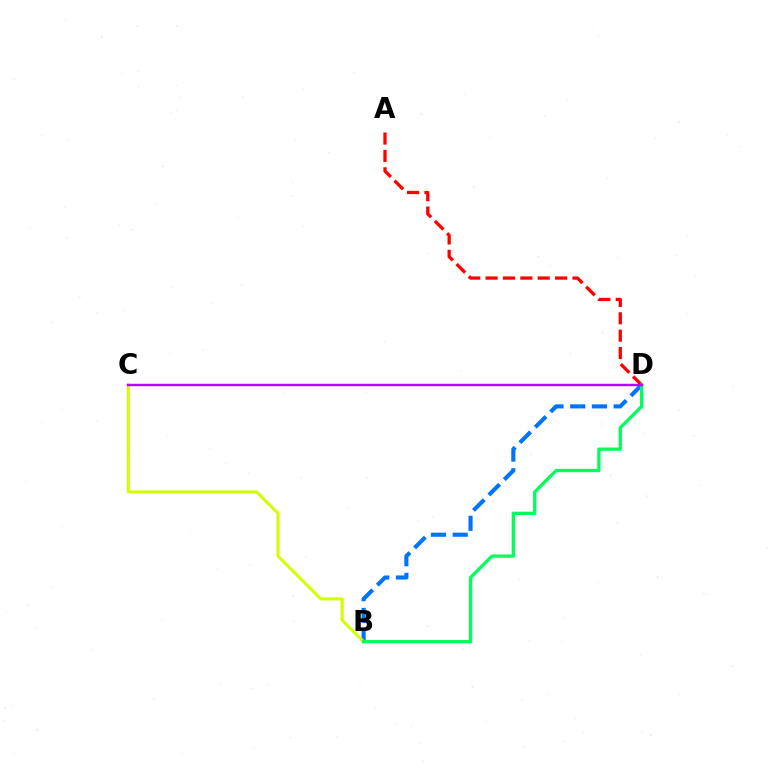{('B', 'D'): [{'color': '#0074ff', 'line_style': 'dashed', 'thickness': 2.95}, {'color': '#00ff5c', 'line_style': 'solid', 'thickness': 2.37}], ('B', 'C'): [{'color': '#d1ff00', 'line_style': 'solid', 'thickness': 2.18}], ('A', 'D'): [{'color': '#ff0000', 'line_style': 'dashed', 'thickness': 2.36}], ('C', 'D'): [{'color': '#b900ff', 'line_style': 'solid', 'thickness': 1.77}]}